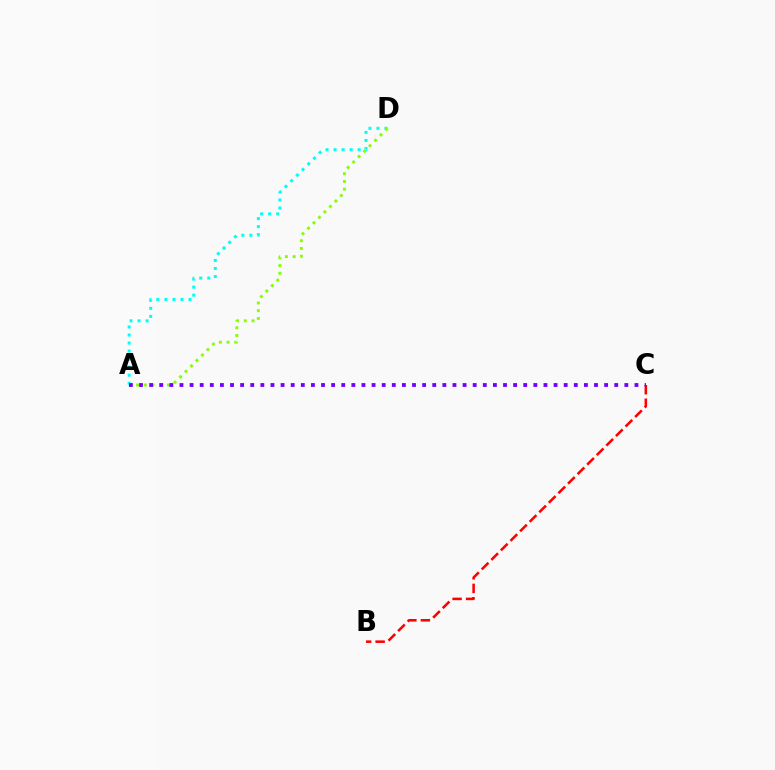{('B', 'C'): [{'color': '#ff0000', 'line_style': 'dashed', 'thickness': 1.84}], ('A', 'D'): [{'color': '#00fff6', 'line_style': 'dotted', 'thickness': 2.18}, {'color': '#84ff00', 'line_style': 'dotted', 'thickness': 2.1}], ('A', 'C'): [{'color': '#7200ff', 'line_style': 'dotted', 'thickness': 2.75}]}